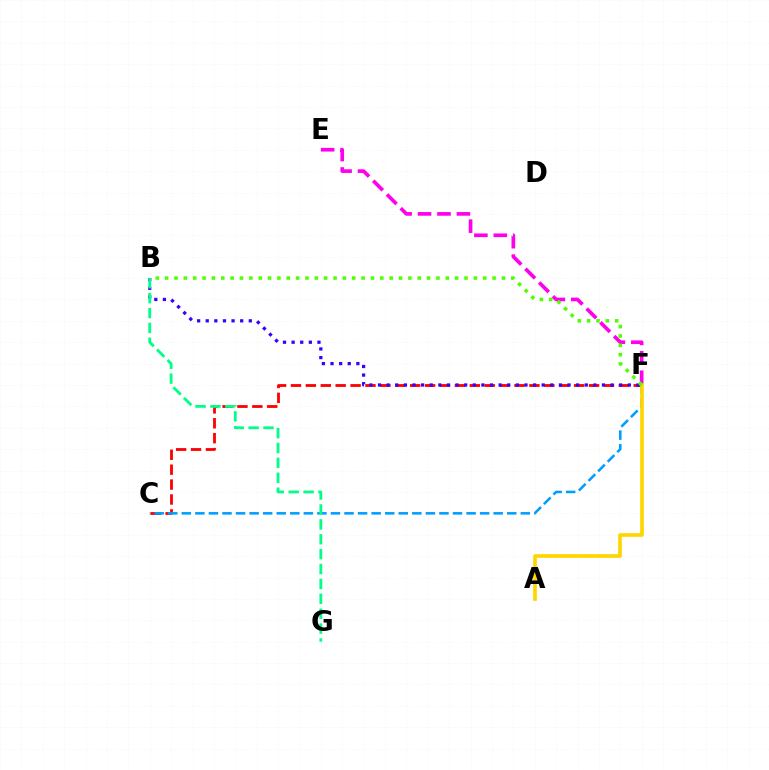{('C', 'F'): [{'color': '#ff0000', 'line_style': 'dashed', 'thickness': 2.02}, {'color': '#009eff', 'line_style': 'dashed', 'thickness': 1.84}], ('B', 'F'): [{'color': '#3700ff', 'line_style': 'dotted', 'thickness': 2.34}, {'color': '#4fff00', 'line_style': 'dotted', 'thickness': 2.54}], ('E', 'F'): [{'color': '#ff00ed', 'line_style': 'dashed', 'thickness': 2.64}], ('A', 'F'): [{'color': '#ffd500', 'line_style': 'solid', 'thickness': 2.64}], ('B', 'G'): [{'color': '#00ff86', 'line_style': 'dashed', 'thickness': 2.02}]}